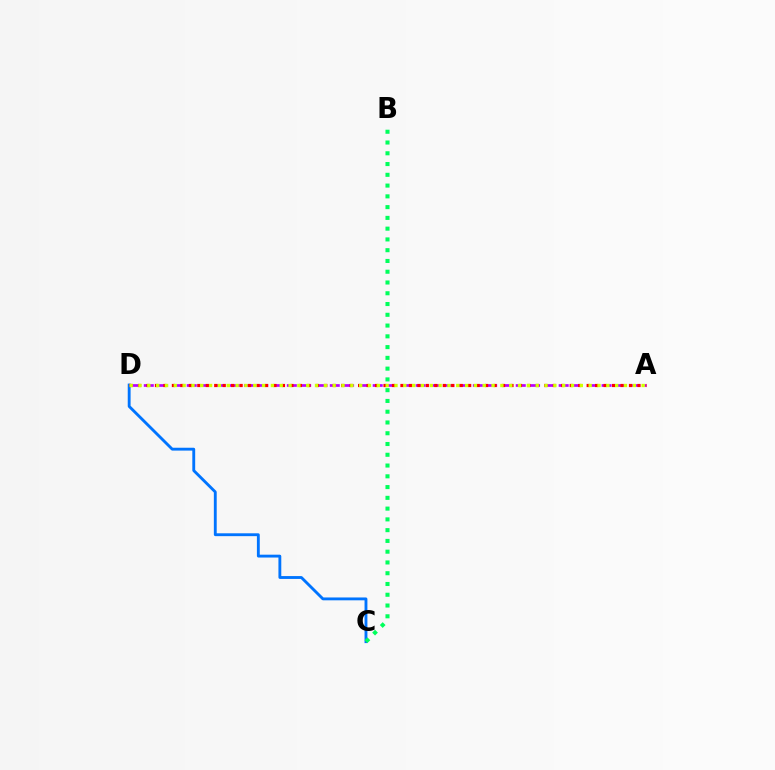{('C', 'D'): [{'color': '#0074ff', 'line_style': 'solid', 'thickness': 2.06}], ('A', 'D'): [{'color': '#b900ff', 'line_style': 'dashed', 'thickness': 1.94}, {'color': '#ff0000', 'line_style': 'dotted', 'thickness': 2.3}, {'color': '#d1ff00', 'line_style': 'dotted', 'thickness': 2.4}], ('B', 'C'): [{'color': '#00ff5c', 'line_style': 'dotted', 'thickness': 2.93}]}